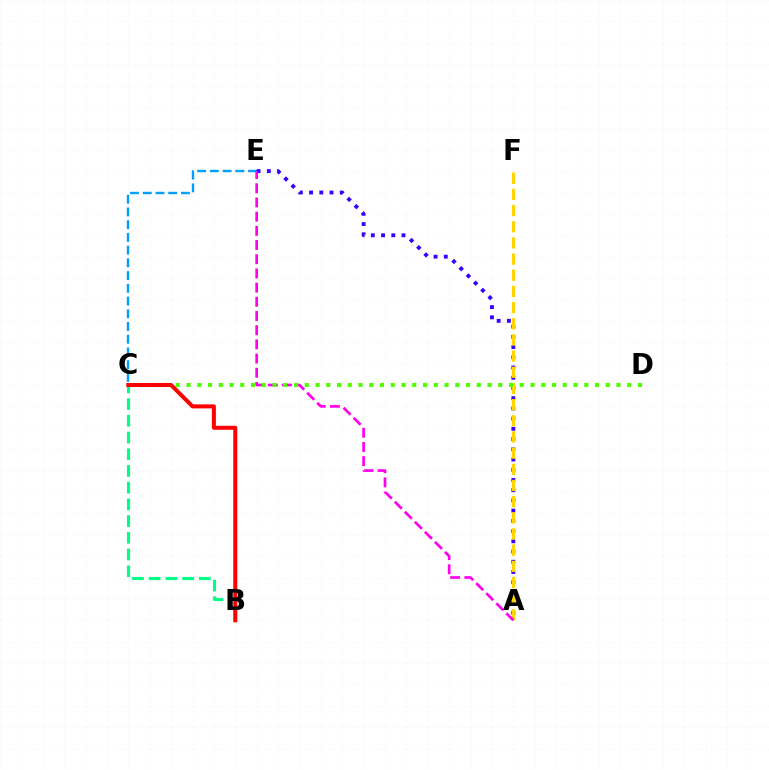{('C', 'E'): [{'color': '#009eff', 'line_style': 'dashed', 'thickness': 1.73}], ('A', 'E'): [{'color': '#3700ff', 'line_style': 'dotted', 'thickness': 2.78}, {'color': '#ff00ed', 'line_style': 'dashed', 'thickness': 1.93}], ('A', 'F'): [{'color': '#ffd500', 'line_style': 'dashed', 'thickness': 2.2}], ('B', 'C'): [{'color': '#00ff86', 'line_style': 'dashed', 'thickness': 2.27}, {'color': '#ff0000', 'line_style': 'solid', 'thickness': 2.88}], ('C', 'D'): [{'color': '#4fff00', 'line_style': 'dotted', 'thickness': 2.92}]}